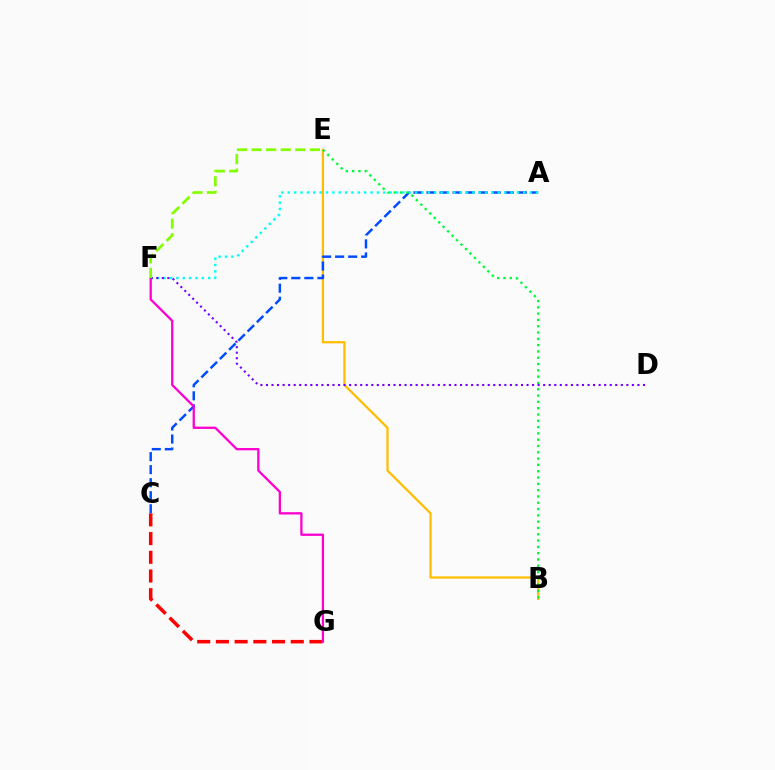{('B', 'E'): [{'color': '#ffbd00', 'line_style': 'solid', 'thickness': 1.61}, {'color': '#00ff39', 'line_style': 'dotted', 'thickness': 1.71}], ('A', 'C'): [{'color': '#004bff', 'line_style': 'dashed', 'thickness': 1.77}], ('C', 'G'): [{'color': '#ff0000', 'line_style': 'dashed', 'thickness': 2.54}], ('A', 'F'): [{'color': '#00fff6', 'line_style': 'dotted', 'thickness': 1.73}], ('F', 'G'): [{'color': '#ff00cf', 'line_style': 'solid', 'thickness': 1.65}], ('D', 'F'): [{'color': '#7200ff', 'line_style': 'dotted', 'thickness': 1.51}], ('E', 'F'): [{'color': '#84ff00', 'line_style': 'dashed', 'thickness': 1.98}]}